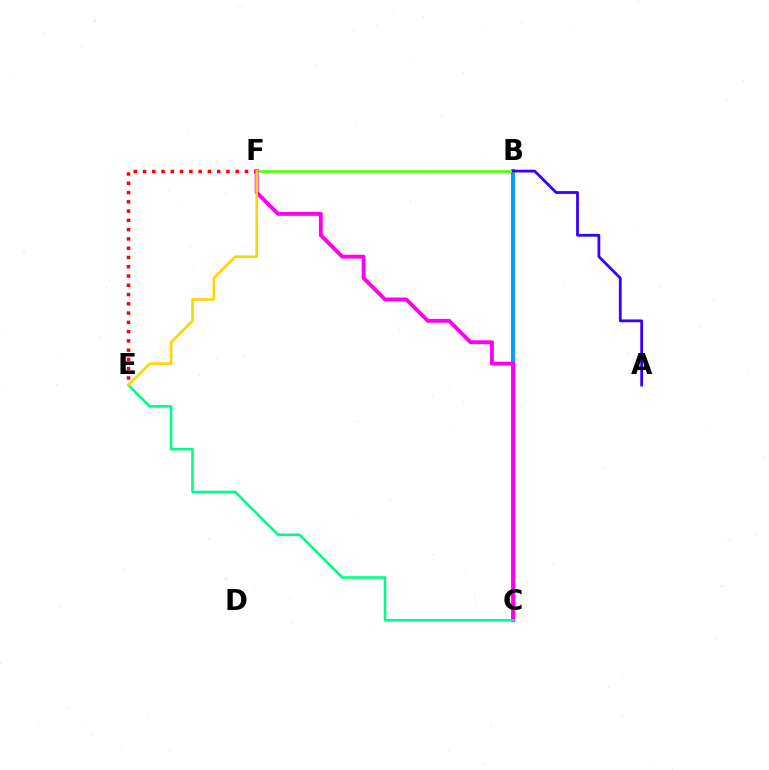{('B', 'C'): [{'color': '#009eff', 'line_style': 'solid', 'thickness': 2.8}], ('E', 'F'): [{'color': '#ff0000', 'line_style': 'dotted', 'thickness': 2.52}, {'color': '#ffd500', 'line_style': 'solid', 'thickness': 1.89}], ('B', 'F'): [{'color': '#4fff00', 'line_style': 'solid', 'thickness': 1.85}], ('C', 'F'): [{'color': '#ff00ed', 'line_style': 'solid', 'thickness': 2.79}], ('A', 'B'): [{'color': '#3700ff', 'line_style': 'solid', 'thickness': 2.01}], ('C', 'E'): [{'color': '#00ff86', 'line_style': 'solid', 'thickness': 1.87}]}